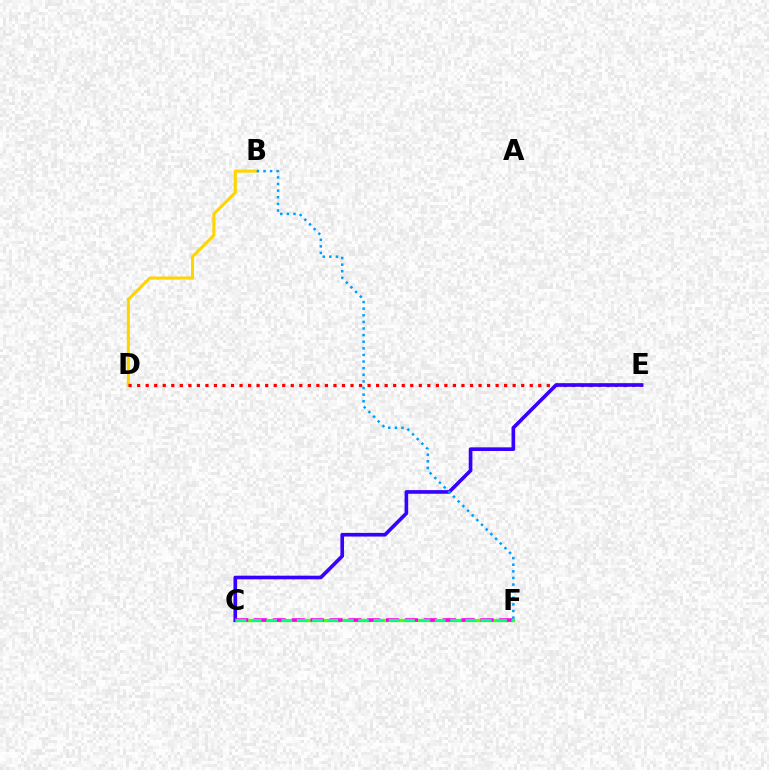{('C', 'F'): [{'color': '#4fff00', 'line_style': 'solid', 'thickness': 2.37}, {'color': '#ff00ed', 'line_style': 'dashed', 'thickness': 2.56}, {'color': '#00ff86', 'line_style': 'dashed', 'thickness': 2.08}], ('B', 'D'): [{'color': '#ffd500', 'line_style': 'solid', 'thickness': 2.2}], ('D', 'E'): [{'color': '#ff0000', 'line_style': 'dotted', 'thickness': 2.32}], ('C', 'E'): [{'color': '#3700ff', 'line_style': 'solid', 'thickness': 2.62}], ('B', 'F'): [{'color': '#009eff', 'line_style': 'dotted', 'thickness': 1.8}]}